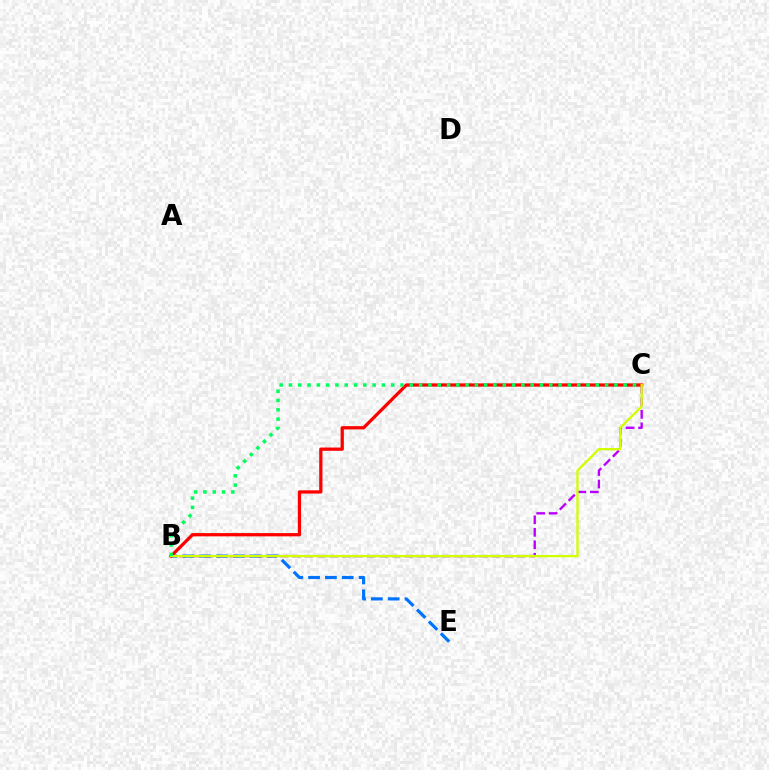{('B', 'E'): [{'color': '#0074ff', 'line_style': 'dashed', 'thickness': 2.29}], ('B', 'C'): [{'color': '#b900ff', 'line_style': 'dashed', 'thickness': 1.7}, {'color': '#ff0000', 'line_style': 'solid', 'thickness': 2.34}, {'color': '#d1ff00', 'line_style': 'solid', 'thickness': 1.67}, {'color': '#00ff5c', 'line_style': 'dotted', 'thickness': 2.53}]}